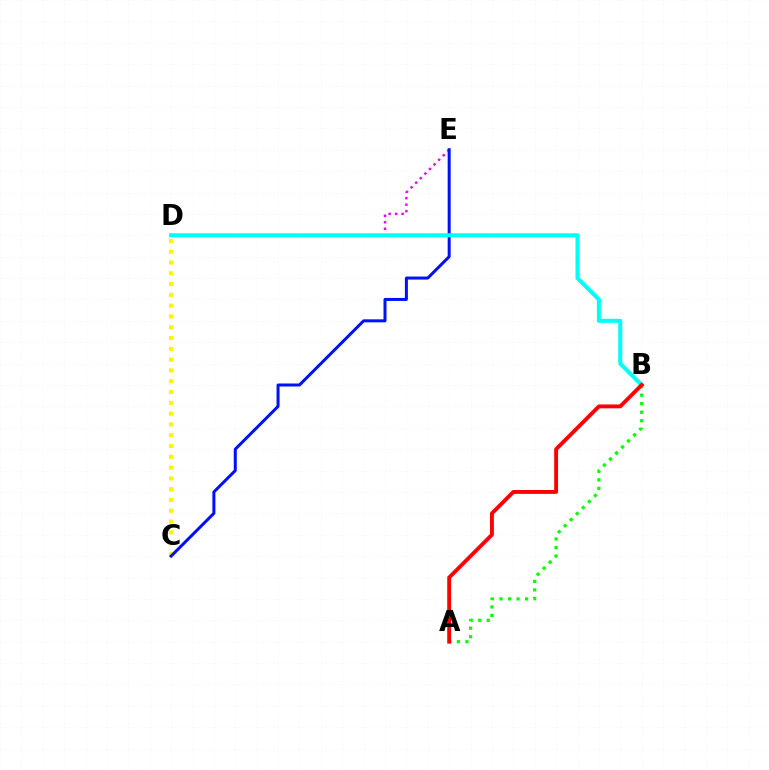{('C', 'D'): [{'color': '#fcf500', 'line_style': 'dotted', 'thickness': 2.93}], ('D', 'E'): [{'color': '#ee00ff', 'line_style': 'dotted', 'thickness': 1.76}], ('C', 'E'): [{'color': '#0010ff', 'line_style': 'solid', 'thickness': 2.17}], ('B', 'D'): [{'color': '#00fff6', 'line_style': 'solid', 'thickness': 2.91}], ('A', 'B'): [{'color': '#08ff00', 'line_style': 'dotted', 'thickness': 2.32}, {'color': '#ff0000', 'line_style': 'solid', 'thickness': 2.79}]}